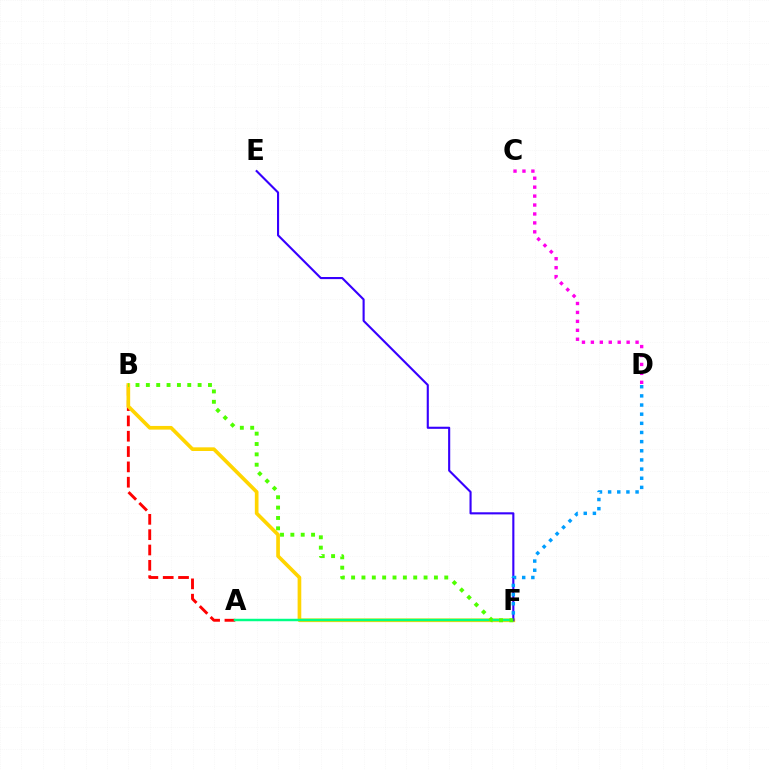{('A', 'B'): [{'color': '#ff0000', 'line_style': 'dashed', 'thickness': 2.08}], ('B', 'F'): [{'color': '#ffd500', 'line_style': 'solid', 'thickness': 2.64}, {'color': '#4fff00', 'line_style': 'dotted', 'thickness': 2.81}], ('A', 'F'): [{'color': '#00ff86', 'line_style': 'solid', 'thickness': 1.77}], ('E', 'F'): [{'color': '#3700ff', 'line_style': 'solid', 'thickness': 1.52}], ('D', 'F'): [{'color': '#009eff', 'line_style': 'dotted', 'thickness': 2.49}], ('C', 'D'): [{'color': '#ff00ed', 'line_style': 'dotted', 'thickness': 2.43}]}